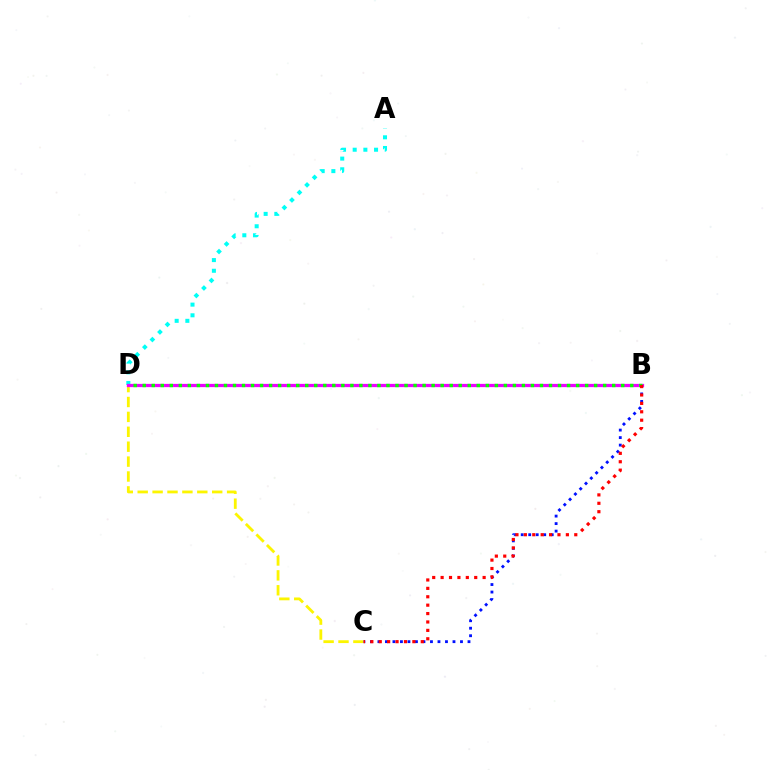{('C', 'D'): [{'color': '#fcf500', 'line_style': 'dashed', 'thickness': 2.02}], ('A', 'D'): [{'color': '#00fff6', 'line_style': 'dotted', 'thickness': 2.9}], ('B', 'C'): [{'color': '#0010ff', 'line_style': 'dotted', 'thickness': 2.04}, {'color': '#ff0000', 'line_style': 'dotted', 'thickness': 2.28}], ('B', 'D'): [{'color': '#ee00ff', 'line_style': 'solid', 'thickness': 2.34}, {'color': '#08ff00', 'line_style': 'dotted', 'thickness': 2.45}]}